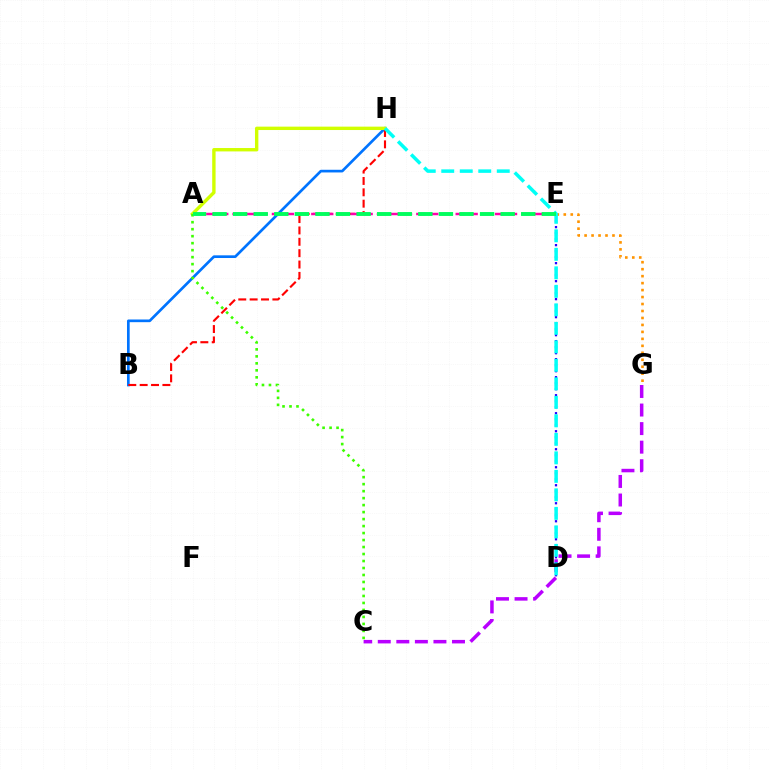{('B', 'H'): [{'color': '#0074ff', 'line_style': 'solid', 'thickness': 1.93}, {'color': '#ff0000', 'line_style': 'dashed', 'thickness': 1.54}], ('A', 'E'): [{'color': '#ff00ac', 'line_style': 'dashed', 'thickness': 1.78}, {'color': '#00ff5c', 'line_style': 'dashed', 'thickness': 2.8}], ('A', 'H'): [{'color': '#d1ff00', 'line_style': 'solid', 'thickness': 2.44}], ('C', 'G'): [{'color': '#b900ff', 'line_style': 'dashed', 'thickness': 2.52}], ('D', 'E'): [{'color': '#2500ff', 'line_style': 'dotted', 'thickness': 1.63}], ('E', 'G'): [{'color': '#ff9400', 'line_style': 'dotted', 'thickness': 1.89}], ('D', 'H'): [{'color': '#00fff6', 'line_style': 'dashed', 'thickness': 2.51}], ('A', 'C'): [{'color': '#3dff00', 'line_style': 'dotted', 'thickness': 1.9}]}